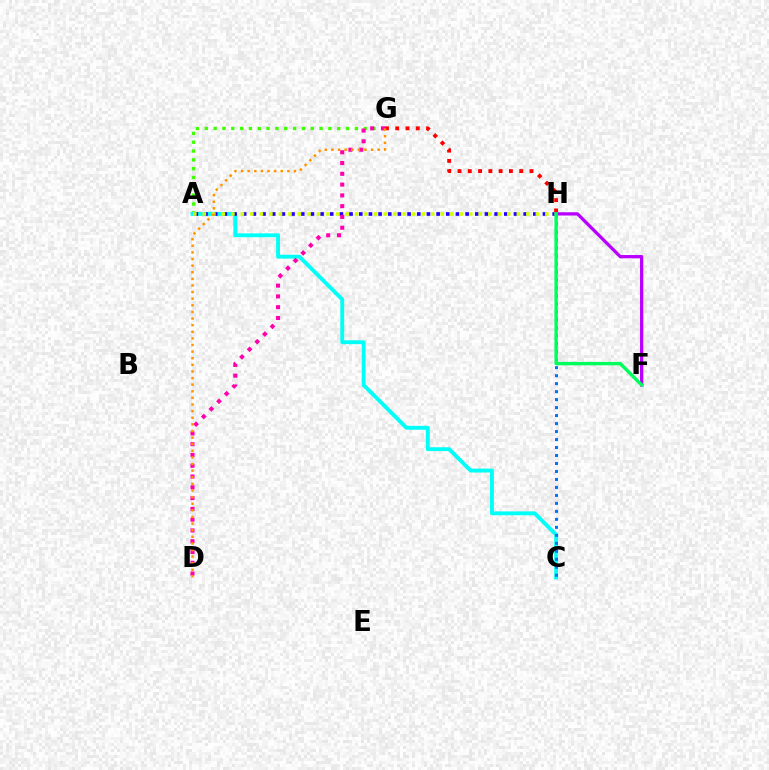{('A', 'G'): [{'color': '#3dff00', 'line_style': 'dotted', 'thickness': 2.4}], ('A', 'C'): [{'color': '#00fff6', 'line_style': 'solid', 'thickness': 2.79}], ('F', 'H'): [{'color': '#b900ff', 'line_style': 'solid', 'thickness': 2.36}, {'color': '#00ff5c', 'line_style': 'solid', 'thickness': 2.46}], ('A', 'H'): [{'color': '#2500ff', 'line_style': 'dotted', 'thickness': 2.63}, {'color': '#d1ff00', 'line_style': 'dotted', 'thickness': 2.59}], ('D', 'G'): [{'color': '#ff00ac', 'line_style': 'dotted', 'thickness': 2.93}, {'color': '#ff9400', 'line_style': 'dotted', 'thickness': 1.8}], ('C', 'H'): [{'color': '#0074ff', 'line_style': 'dotted', 'thickness': 2.17}], ('G', 'H'): [{'color': '#ff0000', 'line_style': 'dotted', 'thickness': 2.79}]}